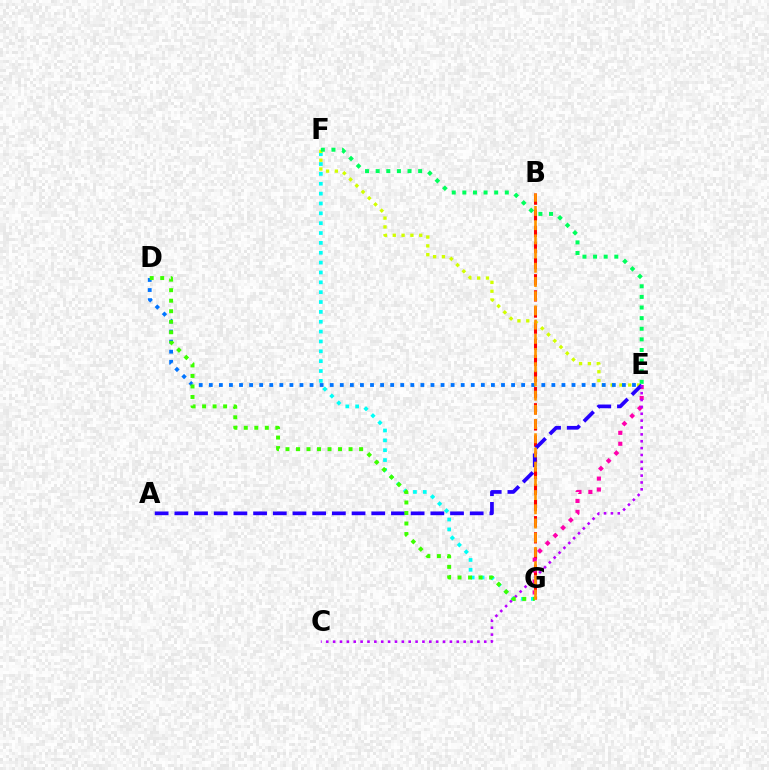{('F', 'G'): [{'color': '#00fff6', 'line_style': 'dotted', 'thickness': 2.68}], ('B', 'G'): [{'color': '#ff0000', 'line_style': 'dashed', 'thickness': 2.19}, {'color': '#ff9400', 'line_style': 'dashed', 'thickness': 1.93}], ('E', 'F'): [{'color': '#d1ff00', 'line_style': 'dotted', 'thickness': 2.4}, {'color': '#00ff5c', 'line_style': 'dotted', 'thickness': 2.88}], ('E', 'G'): [{'color': '#ff00ac', 'line_style': 'dotted', 'thickness': 2.97}], ('A', 'E'): [{'color': '#2500ff', 'line_style': 'dashed', 'thickness': 2.68}], ('D', 'E'): [{'color': '#0074ff', 'line_style': 'dotted', 'thickness': 2.74}], ('C', 'E'): [{'color': '#b900ff', 'line_style': 'dotted', 'thickness': 1.87}], ('D', 'G'): [{'color': '#3dff00', 'line_style': 'dotted', 'thickness': 2.86}]}